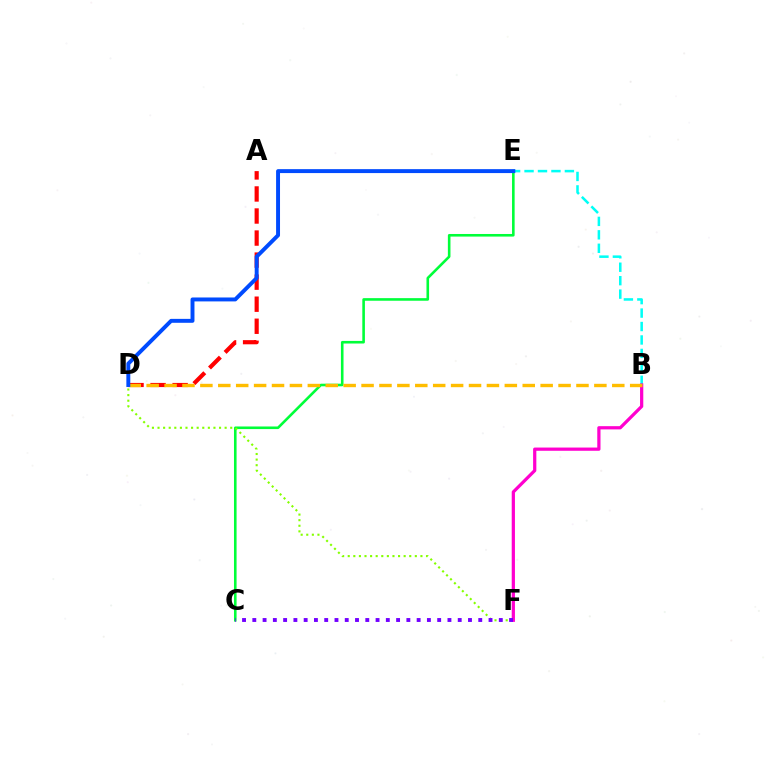{('C', 'E'): [{'color': '#00ff39', 'line_style': 'solid', 'thickness': 1.87}], ('B', 'E'): [{'color': '#00fff6', 'line_style': 'dashed', 'thickness': 1.83}], ('D', 'F'): [{'color': '#84ff00', 'line_style': 'dotted', 'thickness': 1.52}], ('B', 'F'): [{'color': '#ff00cf', 'line_style': 'solid', 'thickness': 2.33}], ('C', 'F'): [{'color': '#7200ff', 'line_style': 'dotted', 'thickness': 2.79}], ('A', 'D'): [{'color': '#ff0000', 'line_style': 'dashed', 'thickness': 3.0}], ('B', 'D'): [{'color': '#ffbd00', 'line_style': 'dashed', 'thickness': 2.43}], ('D', 'E'): [{'color': '#004bff', 'line_style': 'solid', 'thickness': 2.83}]}